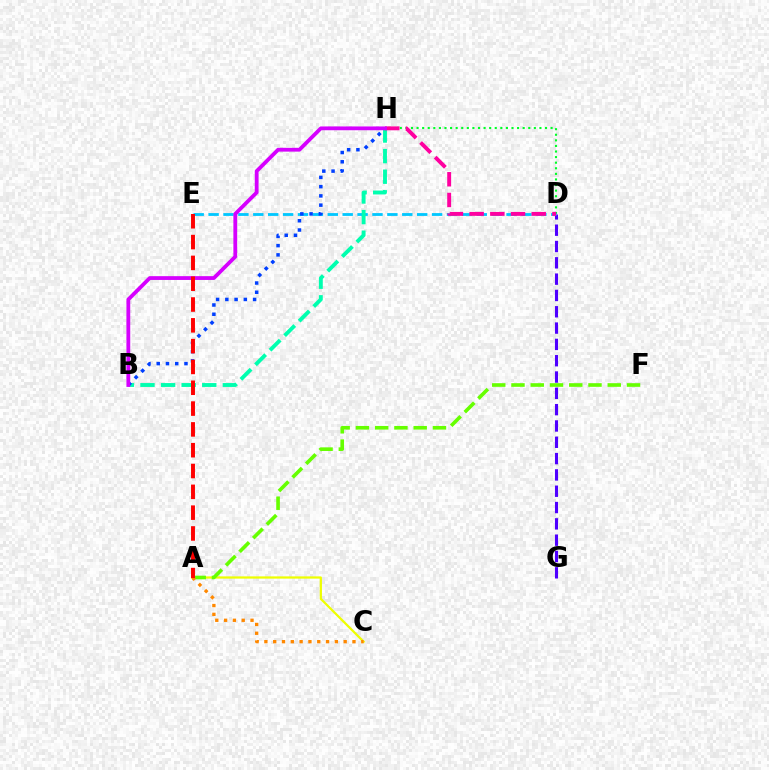{('D', 'H'): [{'color': '#00ff27', 'line_style': 'dotted', 'thickness': 1.52}, {'color': '#ff00a0', 'line_style': 'dashed', 'thickness': 2.81}], ('A', 'C'): [{'color': '#eeff00', 'line_style': 'solid', 'thickness': 1.61}, {'color': '#ff8800', 'line_style': 'dotted', 'thickness': 2.39}], ('A', 'F'): [{'color': '#66ff00', 'line_style': 'dashed', 'thickness': 2.62}], ('D', 'G'): [{'color': '#4f00ff', 'line_style': 'dashed', 'thickness': 2.22}], ('D', 'E'): [{'color': '#00c7ff', 'line_style': 'dashed', 'thickness': 2.02}], ('B', 'H'): [{'color': '#00ffaf', 'line_style': 'dashed', 'thickness': 2.8}, {'color': '#003fff', 'line_style': 'dotted', 'thickness': 2.51}, {'color': '#d600ff', 'line_style': 'solid', 'thickness': 2.73}], ('A', 'E'): [{'color': '#ff0000', 'line_style': 'dashed', 'thickness': 2.83}]}